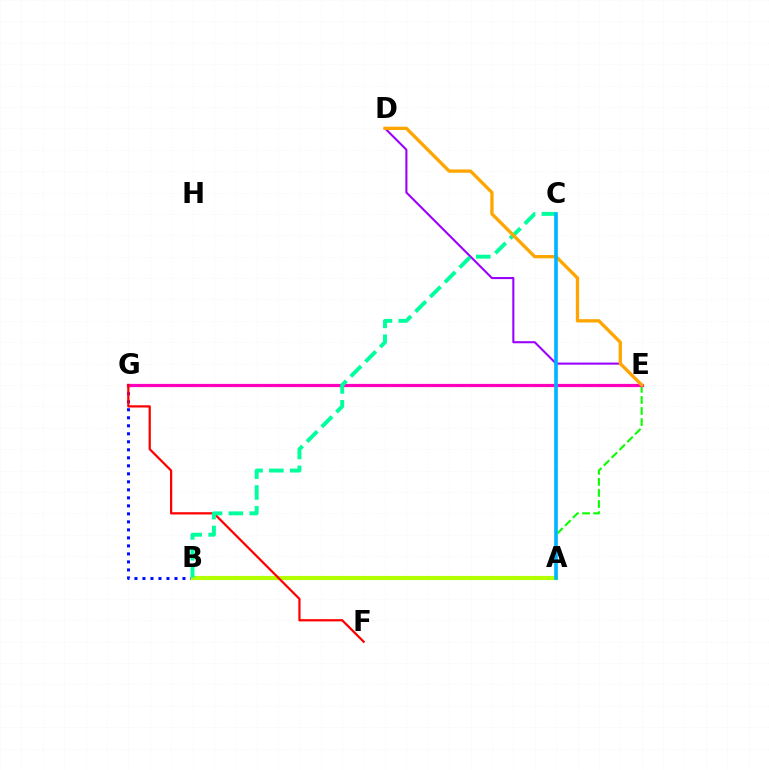{('B', 'G'): [{'color': '#0010ff', 'line_style': 'dotted', 'thickness': 2.18}], ('A', 'E'): [{'color': '#08ff00', 'line_style': 'dashed', 'thickness': 1.5}], ('D', 'E'): [{'color': '#9b00ff', 'line_style': 'solid', 'thickness': 1.5}, {'color': '#ffa500', 'line_style': 'solid', 'thickness': 2.38}], ('E', 'G'): [{'color': '#ff00bd', 'line_style': 'solid', 'thickness': 2.31}], ('A', 'B'): [{'color': '#b3ff00', 'line_style': 'solid', 'thickness': 3.0}], ('F', 'G'): [{'color': '#ff0000', 'line_style': 'solid', 'thickness': 1.62}], ('B', 'C'): [{'color': '#00ff9d', 'line_style': 'dashed', 'thickness': 2.83}], ('A', 'C'): [{'color': '#00b5ff', 'line_style': 'solid', 'thickness': 2.62}]}